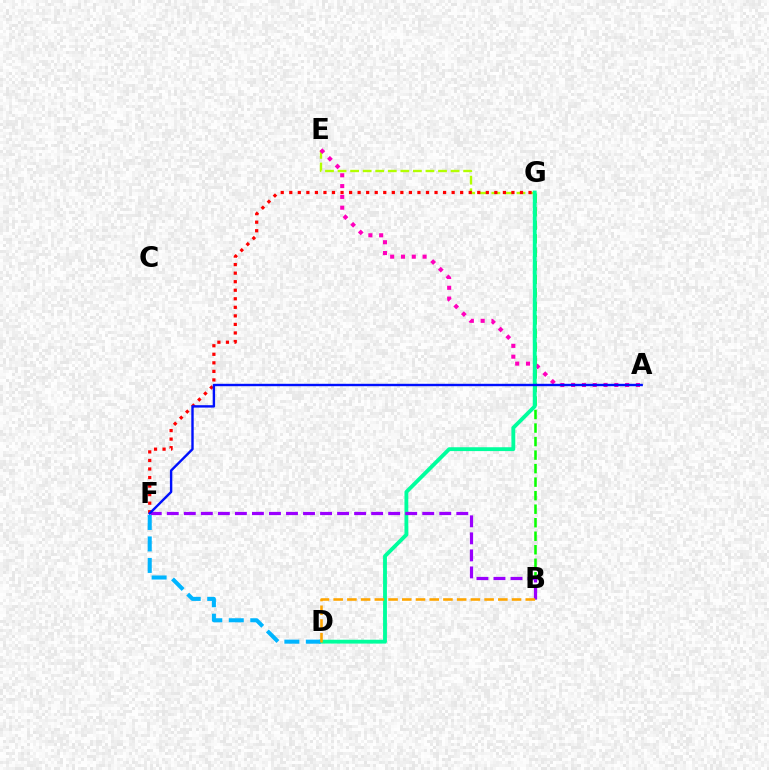{('B', 'G'): [{'color': '#08ff00', 'line_style': 'dashed', 'thickness': 1.84}], ('E', 'G'): [{'color': '#b3ff00', 'line_style': 'dashed', 'thickness': 1.71}], ('A', 'E'): [{'color': '#ff00bd', 'line_style': 'dotted', 'thickness': 2.93}], ('D', 'G'): [{'color': '#00ff9d', 'line_style': 'solid', 'thickness': 2.77}], ('B', 'F'): [{'color': '#9b00ff', 'line_style': 'dashed', 'thickness': 2.31}], ('F', 'G'): [{'color': '#ff0000', 'line_style': 'dotted', 'thickness': 2.32}], ('D', 'F'): [{'color': '#00b5ff', 'line_style': 'dashed', 'thickness': 2.92}], ('B', 'D'): [{'color': '#ffa500', 'line_style': 'dashed', 'thickness': 1.86}], ('A', 'F'): [{'color': '#0010ff', 'line_style': 'solid', 'thickness': 1.73}]}